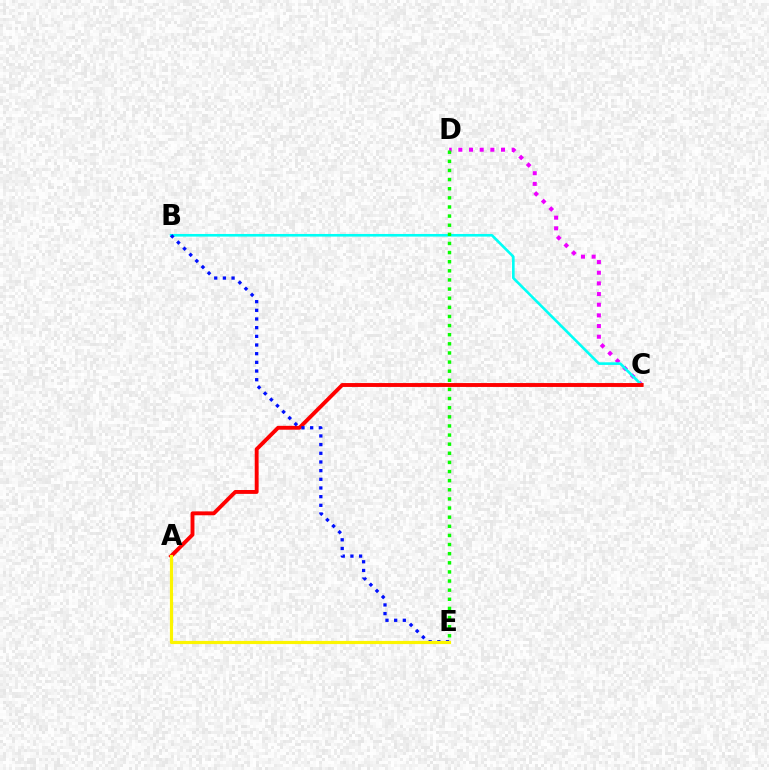{('C', 'D'): [{'color': '#ee00ff', 'line_style': 'dotted', 'thickness': 2.9}], ('B', 'C'): [{'color': '#00fff6', 'line_style': 'solid', 'thickness': 1.89}], ('A', 'C'): [{'color': '#ff0000', 'line_style': 'solid', 'thickness': 2.8}], ('B', 'E'): [{'color': '#0010ff', 'line_style': 'dotted', 'thickness': 2.36}], ('D', 'E'): [{'color': '#08ff00', 'line_style': 'dotted', 'thickness': 2.48}], ('A', 'E'): [{'color': '#fcf500', 'line_style': 'solid', 'thickness': 2.28}]}